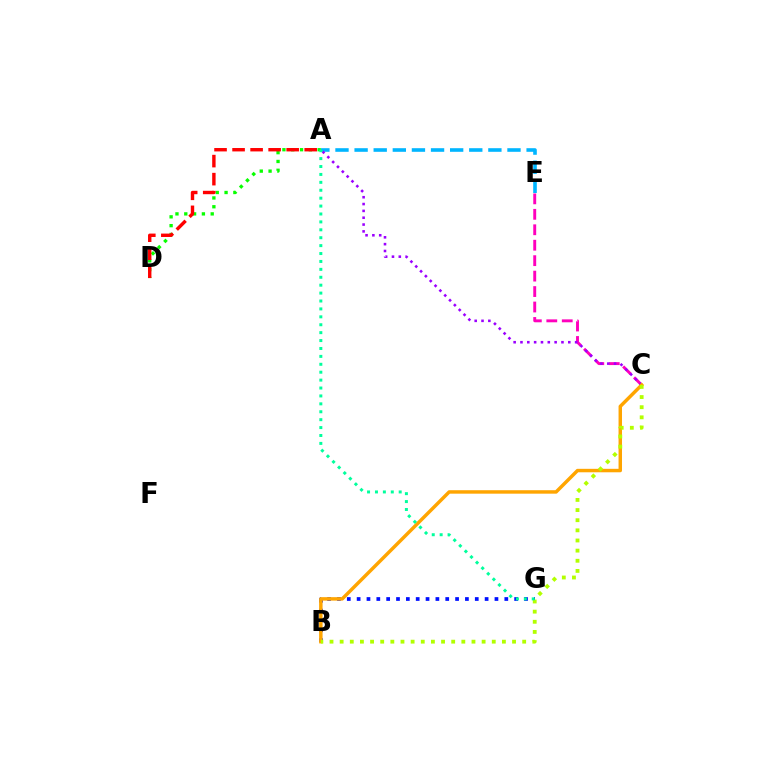{('A', 'D'): [{'color': '#08ff00', 'line_style': 'dotted', 'thickness': 2.39}, {'color': '#ff0000', 'line_style': 'dashed', 'thickness': 2.45}], ('B', 'G'): [{'color': '#0010ff', 'line_style': 'dotted', 'thickness': 2.67}], ('C', 'E'): [{'color': '#ff00bd', 'line_style': 'dashed', 'thickness': 2.1}], ('A', 'E'): [{'color': '#00b5ff', 'line_style': 'dashed', 'thickness': 2.6}], ('A', 'C'): [{'color': '#9b00ff', 'line_style': 'dotted', 'thickness': 1.86}], ('B', 'C'): [{'color': '#ffa500', 'line_style': 'solid', 'thickness': 2.49}, {'color': '#b3ff00', 'line_style': 'dotted', 'thickness': 2.76}], ('A', 'G'): [{'color': '#00ff9d', 'line_style': 'dotted', 'thickness': 2.15}]}